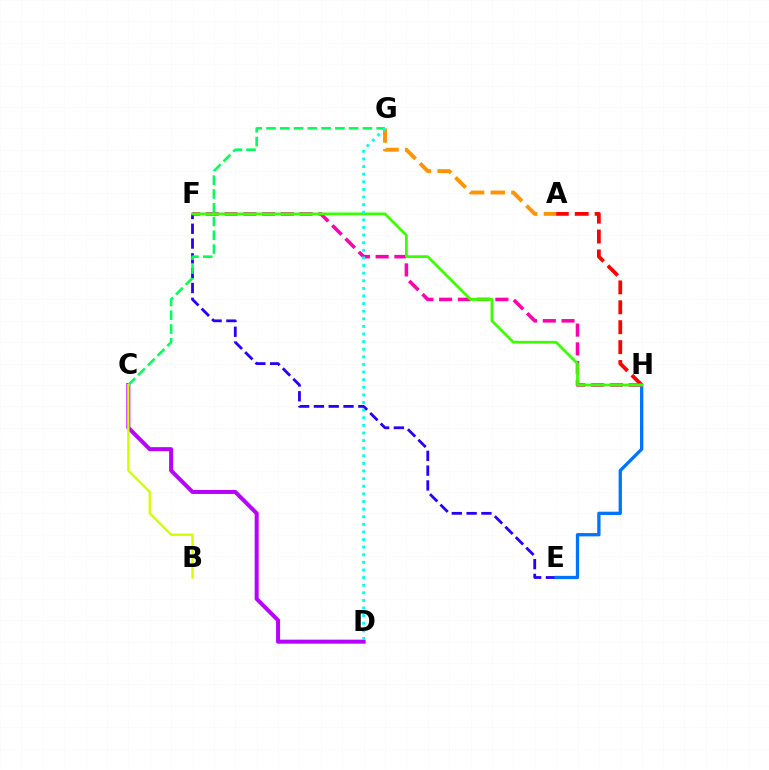{('A', 'H'): [{'color': '#ff0000', 'line_style': 'dashed', 'thickness': 2.7}], ('E', 'F'): [{'color': '#2500ff', 'line_style': 'dashed', 'thickness': 2.01}], ('E', 'H'): [{'color': '#0074ff', 'line_style': 'solid', 'thickness': 2.38}], ('F', 'H'): [{'color': '#ff00ac', 'line_style': 'dashed', 'thickness': 2.55}, {'color': '#3dff00', 'line_style': 'solid', 'thickness': 2.01}], ('C', 'D'): [{'color': '#b900ff', 'line_style': 'solid', 'thickness': 2.88}], ('C', 'G'): [{'color': '#00ff5c', 'line_style': 'dashed', 'thickness': 1.87}], ('A', 'G'): [{'color': '#ff9400', 'line_style': 'dashed', 'thickness': 2.81}], ('B', 'C'): [{'color': '#d1ff00', 'line_style': 'solid', 'thickness': 1.69}], ('D', 'G'): [{'color': '#00fff6', 'line_style': 'dotted', 'thickness': 2.07}]}